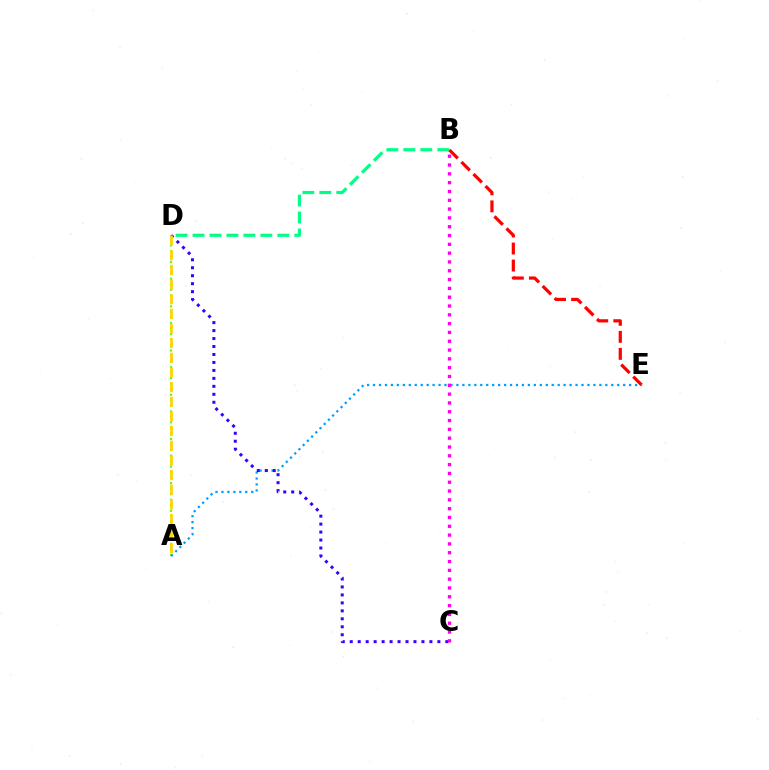{('B', 'D'): [{'color': '#00ff86', 'line_style': 'dashed', 'thickness': 2.3}], ('B', 'E'): [{'color': '#ff0000', 'line_style': 'dashed', 'thickness': 2.31}], ('A', 'D'): [{'color': '#4fff00', 'line_style': 'dotted', 'thickness': 1.5}, {'color': '#ffd500', 'line_style': 'dashed', 'thickness': 1.99}], ('A', 'E'): [{'color': '#009eff', 'line_style': 'dotted', 'thickness': 1.62}], ('C', 'D'): [{'color': '#3700ff', 'line_style': 'dotted', 'thickness': 2.16}], ('B', 'C'): [{'color': '#ff00ed', 'line_style': 'dotted', 'thickness': 2.39}]}